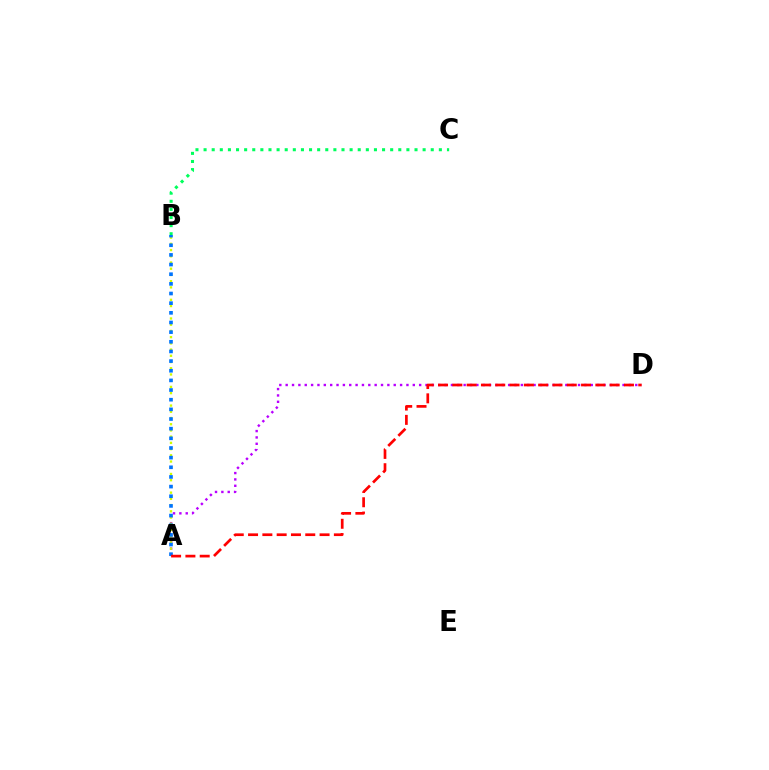{('A', 'D'): [{'color': '#b900ff', 'line_style': 'dotted', 'thickness': 1.73}, {'color': '#ff0000', 'line_style': 'dashed', 'thickness': 1.94}], ('A', 'B'): [{'color': '#d1ff00', 'line_style': 'dotted', 'thickness': 1.69}, {'color': '#0074ff', 'line_style': 'dotted', 'thickness': 2.62}], ('B', 'C'): [{'color': '#00ff5c', 'line_style': 'dotted', 'thickness': 2.2}]}